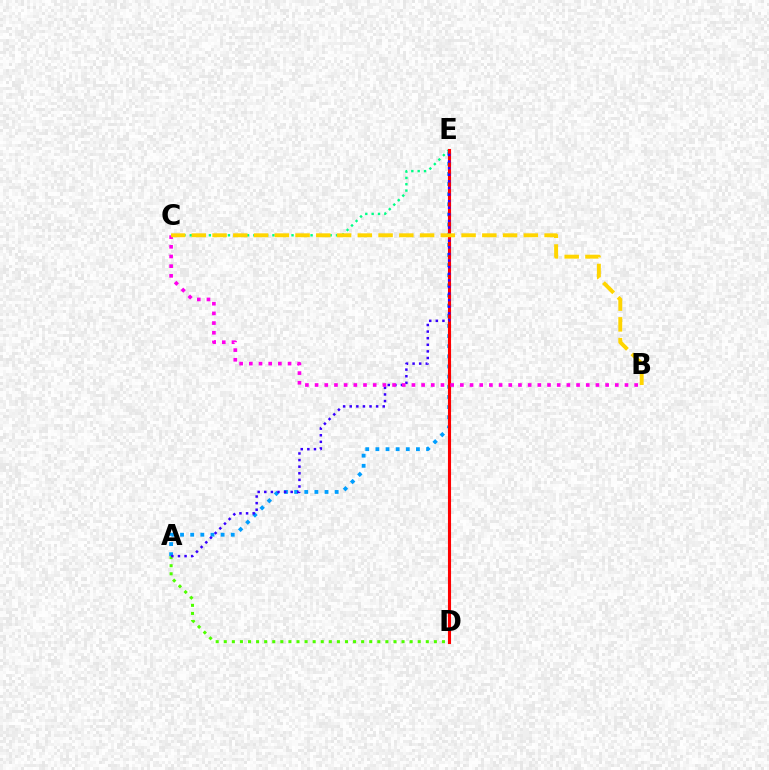{('C', 'E'): [{'color': '#00ff86', 'line_style': 'dotted', 'thickness': 1.73}], ('A', 'E'): [{'color': '#009eff', 'line_style': 'dotted', 'thickness': 2.75}, {'color': '#3700ff', 'line_style': 'dotted', 'thickness': 1.79}], ('D', 'E'): [{'color': '#ff0000', 'line_style': 'solid', 'thickness': 2.24}], ('A', 'D'): [{'color': '#4fff00', 'line_style': 'dotted', 'thickness': 2.2}], ('B', 'C'): [{'color': '#ff00ed', 'line_style': 'dotted', 'thickness': 2.63}, {'color': '#ffd500', 'line_style': 'dashed', 'thickness': 2.82}]}